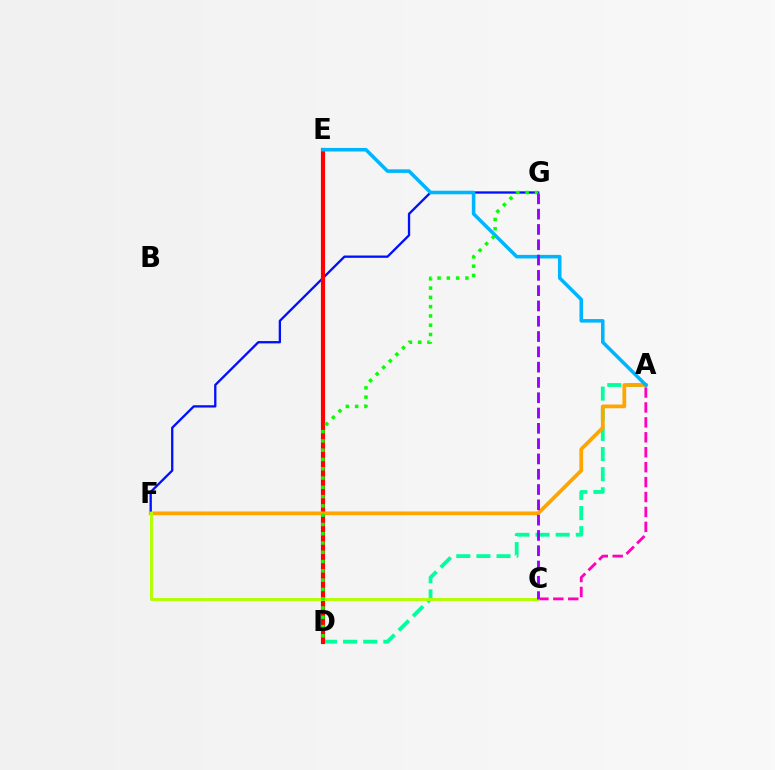{('A', 'C'): [{'color': '#ff00bd', 'line_style': 'dashed', 'thickness': 2.03}], ('F', 'G'): [{'color': '#0010ff', 'line_style': 'solid', 'thickness': 1.67}], ('A', 'D'): [{'color': '#00ff9d', 'line_style': 'dashed', 'thickness': 2.73}], ('D', 'E'): [{'color': '#ff0000', 'line_style': 'solid', 'thickness': 2.99}], ('A', 'F'): [{'color': '#ffa500', 'line_style': 'solid', 'thickness': 2.7}], ('C', 'F'): [{'color': '#b3ff00', 'line_style': 'solid', 'thickness': 2.12}], ('A', 'E'): [{'color': '#00b5ff', 'line_style': 'solid', 'thickness': 2.56}], ('D', 'G'): [{'color': '#08ff00', 'line_style': 'dotted', 'thickness': 2.52}], ('C', 'G'): [{'color': '#9b00ff', 'line_style': 'dashed', 'thickness': 2.08}]}